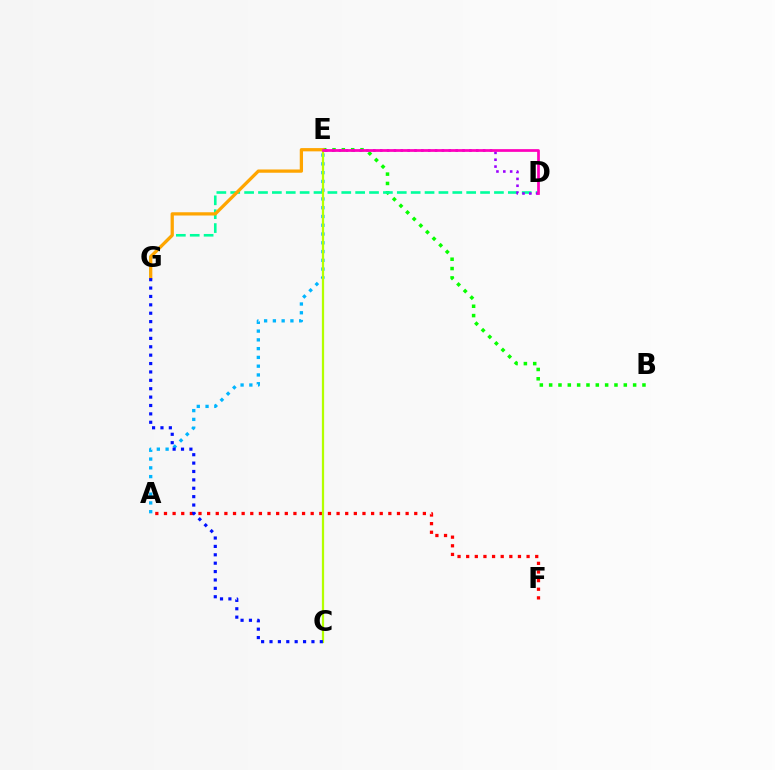{('B', 'E'): [{'color': '#08ff00', 'line_style': 'dotted', 'thickness': 2.54}], ('D', 'G'): [{'color': '#00ff9d', 'line_style': 'dashed', 'thickness': 1.89}], ('D', 'E'): [{'color': '#9b00ff', 'line_style': 'dotted', 'thickness': 1.86}, {'color': '#ff00bd', 'line_style': 'solid', 'thickness': 1.97}], ('E', 'G'): [{'color': '#ffa500', 'line_style': 'solid', 'thickness': 2.35}], ('A', 'F'): [{'color': '#ff0000', 'line_style': 'dotted', 'thickness': 2.34}], ('A', 'E'): [{'color': '#00b5ff', 'line_style': 'dotted', 'thickness': 2.38}], ('C', 'E'): [{'color': '#b3ff00', 'line_style': 'solid', 'thickness': 1.61}], ('C', 'G'): [{'color': '#0010ff', 'line_style': 'dotted', 'thickness': 2.28}]}